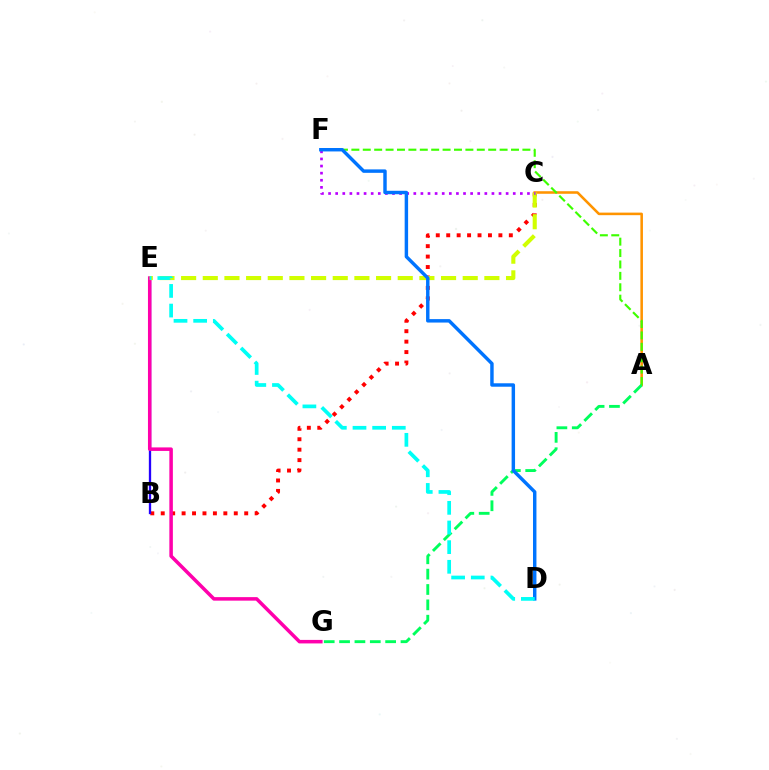{('B', 'C'): [{'color': '#ff0000', 'line_style': 'dotted', 'thickness': 2.84}], ('A', 'C'): [{'color': '#ff9400', 'line_style': 'solid', 'thickness': 1.84}], ('A', 'F'): [{'color': '#3dff00', 'line_style': 'dashed', 'thickness': 1.55}], ('B', 'E'): [{'color': '#2500ff', 'line_style': 'solid', 'thickness': 1.67}], ('A', 'G'): [{'color': '#00ff5c', 'line_style': 'dashed', 'thickness': 2.09}], ('E', 'G'): [{'color': '#ff00ac', 'line_style': 'solid', 'thickness': 2.53}], ('C', 'E'): [{'color': '#d1ff00', 'line_style': 'dashed', 'thickness': 2.94}], ('C', 'F'): [{'color': '#b900ff', 'line_style': 'dotted', 'thickness': 1.93}], ('D', 'F'): [{'color': '#0074ff', 'line_style': 'solid', 'thickness': 2.48}], ('D', 'E'): [{'color': '#00fff6', 'line_style': 'dashed', 'thickness': 2.67}]}